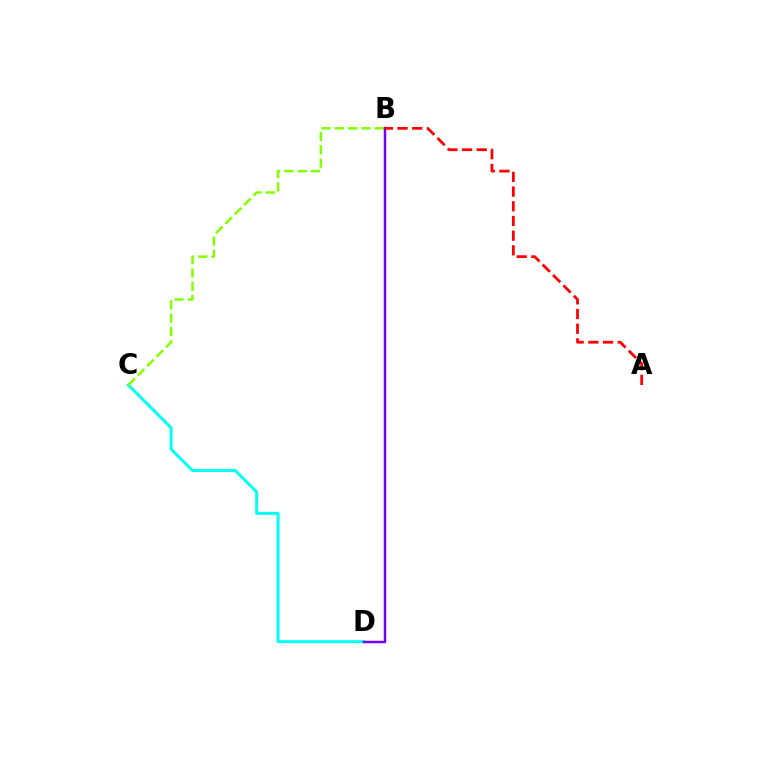{('C', 'D'): [{'color': '#00fff6', 'line_style': 'solid', 'thickness': 2.13}], ('B', 'C'): [{'color': '#84ff00', 'line_style': 'dashed', 'thickness': 1.81}], ('B', 'D'): [{'color': '#7200ff', 'line_style': 'solid', 'thickness': 1.79}], ('A', 'B'): [{'color': '#ff0000', 'line_style': 'dashed', 'thickness': 2.0}]}